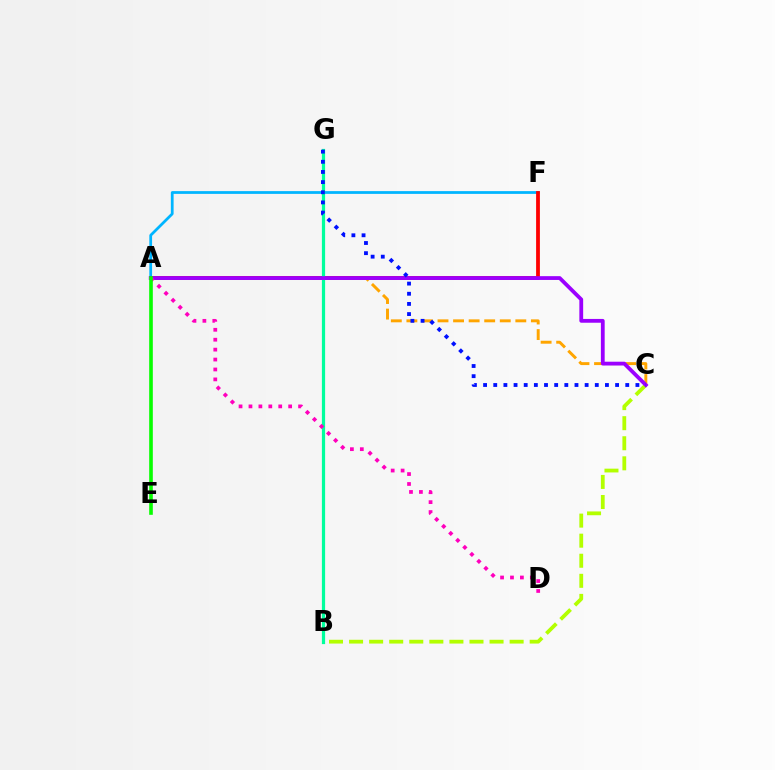{('A', 'C'): [{'color': '#ffa500', 'line_style': 'dashed', 'thickness': 2.11}, {'color': '#9b00ff', 'line_style': 'solid', 'thickness': 2.73}], ('A', 'F'): [{'color': '#00b5ff', 'line_style': 'solid', 'thickness': 1.99}, {'color': '#ff0000', 'line_style': 'solid', 'thickness': 2.73}], ('B', 'G'): [{'color': '#00ff9d', 'line_style': 'solid', 'thickness': 2.32}], ('B', 'C'): [{'color': '#b3ff00', 'line_style': 'dashed', 'thickness': 2.73}], ('C', 'G'): [{'color': '#0010ff', 'line_style': 'dotted', 'thickness': 2.76}], ('A', 'D'): [{'color': '#ff00bd', 'line_style': 'dotted', 'thickness': 2.7}], ('A', 'E'): [{'color': '#08ff00', 'line_style': 'solid', 'thickness': 2.61}]}